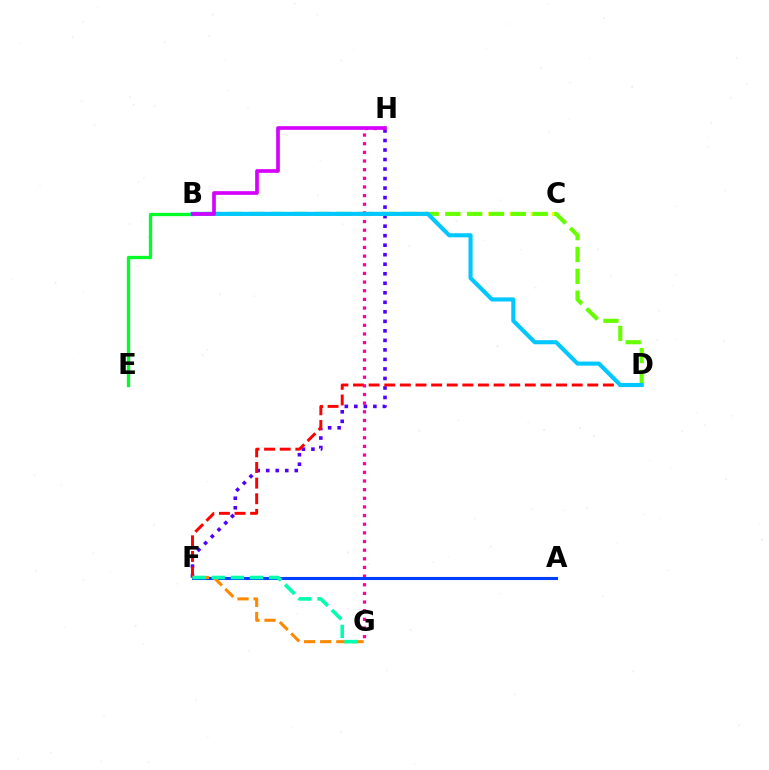{('B', 'C'): [{'color': '#eeff00', 'line_style': 'dotted', 'thickness': 2.89}], ('F', 'H'): [{'color': '#4f00ff', 'line_style': 'dotted', 'thickness': 2.59}], ('D', 'F'): [{'color': '#ff0000', 'line_style': 'dashed', 'thickness': 2.12}], ('B', 'D'): [{'color': '#66ff00', 'line_style': 'dashed', 'thickness': 2.96}, {'color': '#00c7ff', 'line_style': 'solid', 'thickness': 2.96}], ('B', 'E'): [{'color': '#00ff27', 'line_style': 'solid', 'thickness': 2.39}], ('G', 'H'): [{'color': '#ff00a0', 'line_style': 'dotted', 'thickness': 2.35}], ('A', 'F'): [{'color': '#003fff', 'line_style': 'solid', 'thickness': 2.22}], ('B', 'H'): [{'color': '#d600ff', 'line_style': 'solid', 'thickness': 2.65}], ('F', 'G'): [{'color': '#ff8800', 'line_style': 'dashed', 'thickness': 2.19}, {'color': '#00ffaf', 'line_style': 'dashed', 'thickness': 2.59}]}